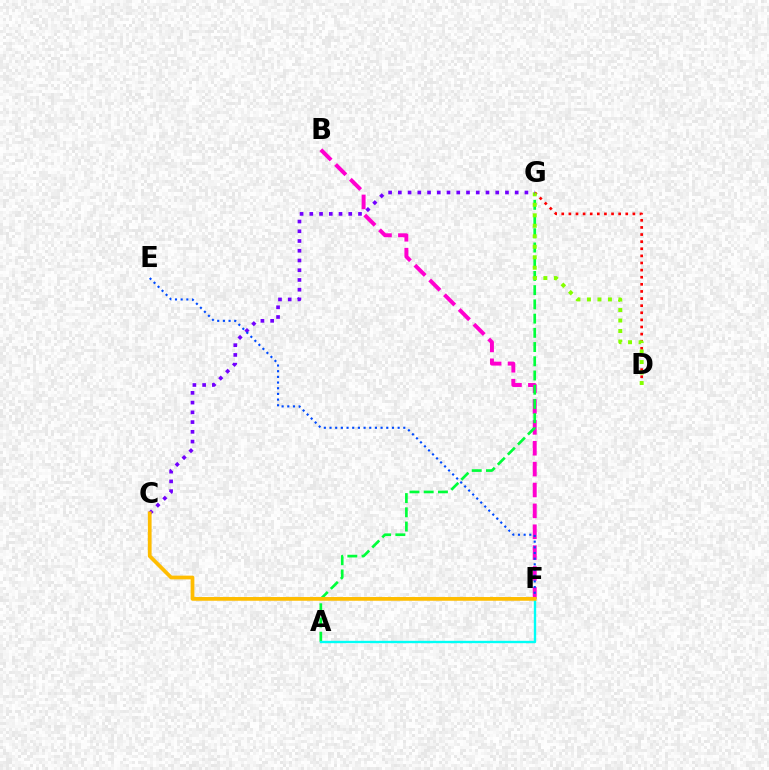{('B', 'F'): [{'color': '#ff00cf', 'line_style': 'dashed', 'thickness': 2.84}], ('A', 'G'): [{'color': '#00ff39', 'line_style': 'dashed', 'thickness': 1.93}], ('D', 'G'): [{'color': '#ff0000', 'line_style': 'dotted', 'thickness': 1.93}, {'color': '#84ff00', 'line_style': 'dotted', 'thickness': 2.85}], ('C', 'G'): [{'color': '#7200ff', 'line_style': 'dotted', 'thickness': 2.65}], ('E', 'F'): [{'color': '#004bff', 'line_style': 'dotted', 'thickness': 1.54}], ('A', 'F'): [{'color': '#00fff6', 'line_style': 'solid', 'thickness': 1.71}], ('C', 'F'): [{'color': '#ffbd00', 'line_style': 'solid', 'thickness': 2.69}]}